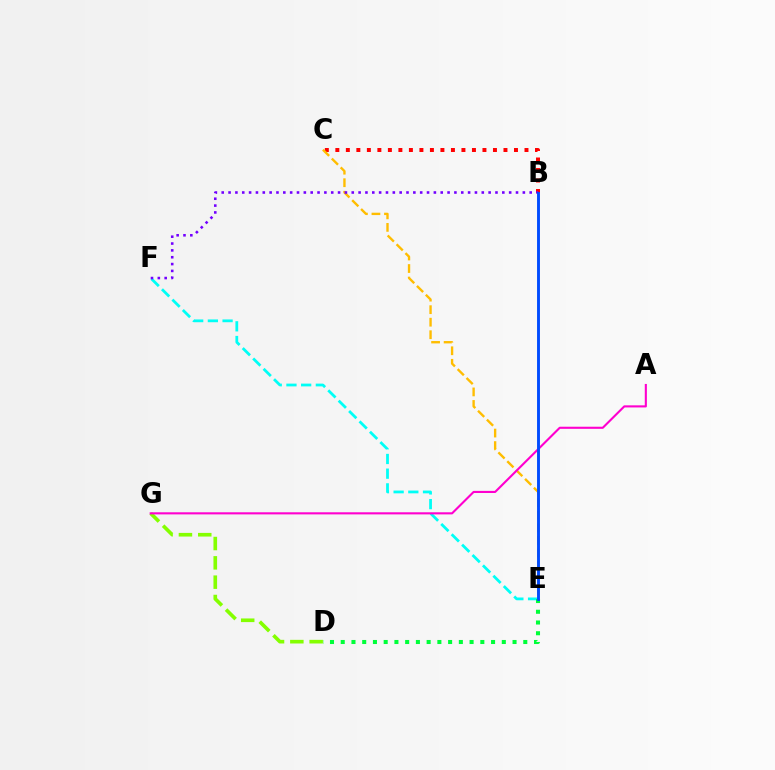{('D', 'G'): [{'color': '#84ff00', 'line_style': 'dashed', 'thickness': 2.62}], ('E', 'F'): [{'color': '#00fff6', 'line_style': 'dashed', 'thickness': 2.0}], ('B', 'C'): [{'color': '#ff0000', 'line_style': 'dotted', 'thickness': 2.85}], ('C', 'E'): [{'color': '#ffbd00', 'line_style': 'dashed', 'thickness': 1.7}], ('A', 'G'): [{'color': '#ff00cf', 'line_style': 'solid', 'thickness': 1.52}], ('D', 'E'): [{'color': '#00ff39', 'line_style': 'dotted', 'thickness': 2.92}], ('B', 'F'): [{'color': '#7200ff', 'line_style': 'dotted', 'thickness': 1.86}], ('B', 'E'): [{'color': '#004bff', 'line_style': 'solid', 'thickness': 2.08}]}